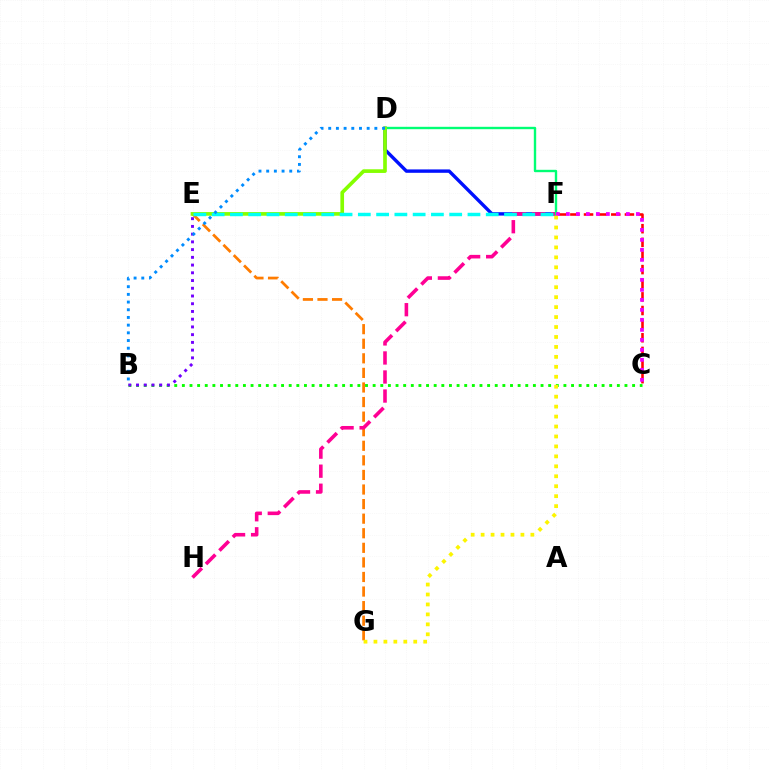{('E', 'G'): [{'color': '#ff7c00', 'line_style': 'dashed', 'thickness': 1.98}], ('D', 'F'): [{'color': '#0010ff', 'line_style': 'solid', 'thickness': 2.44}, {'color': '#00ff74', 'line_style': 'solid', 'thickness': 1.72}], ('F', 'H'): [{'color': '#ff0094', 'line_style': 'dashed', 'thickness': 2.59}], ('C', 'F'): [{'color': '#ff0000', 'line_style': 'dashed', 'thickness': 1.85}, {'color': '#ee00ff', 'line_style': 'dotted', 'thickness': 2.72}], ('D', 'E'): [{'color': '#84ff00', 'line_style': 'solid', 'thickness': 2.64}], ('E', 'F'): [{'color': '#00fff6', 'line_style': 'dashed', 'thickness': 2.48}], ('B', 'C'): [{'color': '#08ff00', 'line_style': 'dotted', 'thickness': 2.07}], ('B', 'E'): [{'color': '#7200ff', 'line_style': 'dotted', 'thickness': 2.1}], ('B', 'D'): [{'color': '#008cff', 'line_style': 'dotted', 'thickness': 2.09}], ('F', 'G'): [{'color': '#fcf500', 'line_style': 'dotted', 'thickness': 2.7}]}